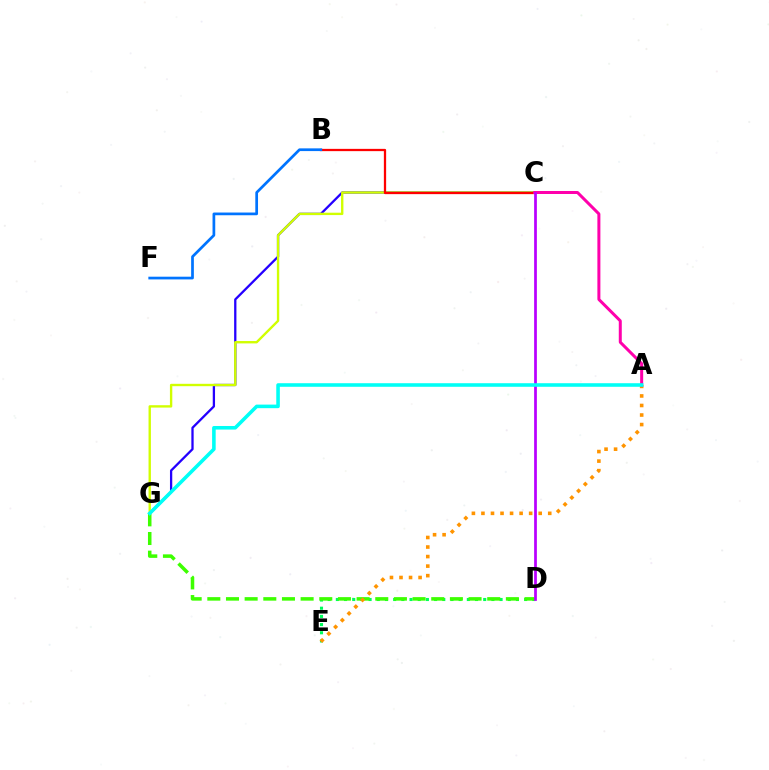{('C', 'G'): [{'color': '#2500ff', 'line_style': 'solid', 'thickness': 1.65}, {'color': '#d1ff00', 'line_style': 'solid', 'thickness': 1.71}], ('D', 'E'): [{'color': '#00ff5c', 'line_style': 'dotted', 'thickness': 2.22}], ('B', 'C'): [{'color': '#ff0000', 'line_style': 'solid', 'thickness': 1.64}], ('D', 'G'): [{'color': '#3dff00', 'line_style': 'dashed', 'thickness': 2.53}], ('A', 'E'): [{'color': '#ff9400', 'line_style': 'dotted', 'thickness': 2.59}], ('A', 'C'): [{'color': '#ff00ac', 'line_style': 'solid', 'thickness': 2.16}], ('C', 'D'): [{'color': '#b900ff', 'line_style': 'solid', 'thickness': 1.97}], ('B', 'F'): [{'color': '#0074ff', 'line_style': 'solid', 'thickness': 1.96}], ('A', 'G'): [{'color': '#00fff6', 'line_style': 'solid', 'thickness': 2.57}]}